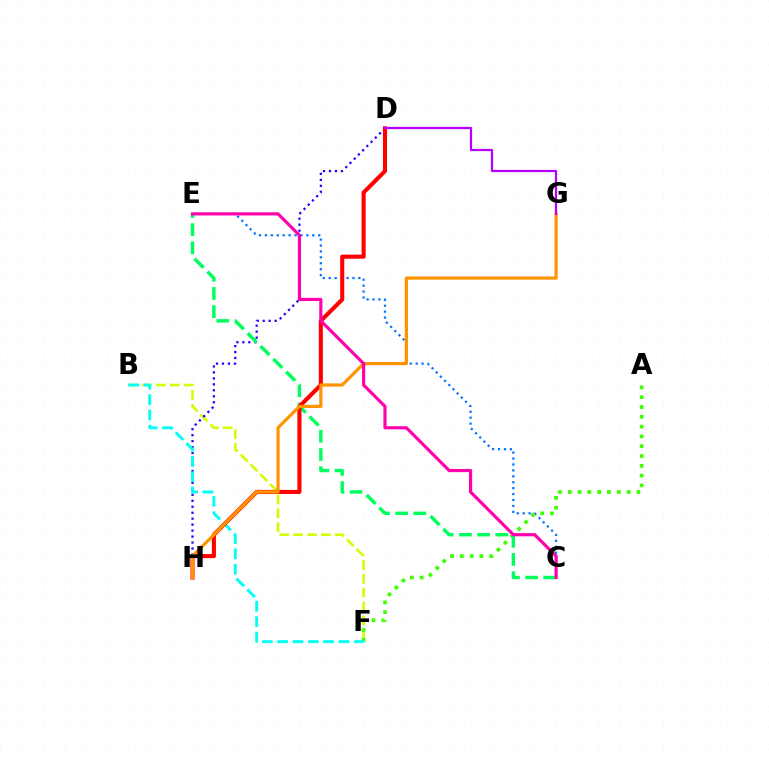{('B', 'F'): [{'color': '#d1ff00', 'line_style': 'dashed', 'thickness': 1.88}, {'color': '#00fff6', 'line_style': 'dashed', 'thickness': 2.08}], ('C', 'E'): [{'color': '#0074ff', 'line_style': 'dotted', 'thickness': 1.61}, {'color': '#00ff5c', 'line_style': 'dashed', 'thickness': 2.47}, {'color': '#ff00ac', 'line_style': 'solid', 'thickness': 2.28}], ('D', 'H'): [{'color': '#2500ff', 'line_style': 'dotted', 'thickness': 1.62}, {'color': '#ff0000', 'line_style': 'solid', 'thickness': 2.94}], ('A', 'F'): [{'color': '#3dff00', 'line_style': 'dotted', 'thickness': 2.66}], ('G', 'H'): [{'color': '#ff9400', 'line_style': 'solid', 'thickness': 2.3}], ('D', 'G'): [{'color': '#b900ff', 'line_style': 'solid', 'thickness': 1.62}]}